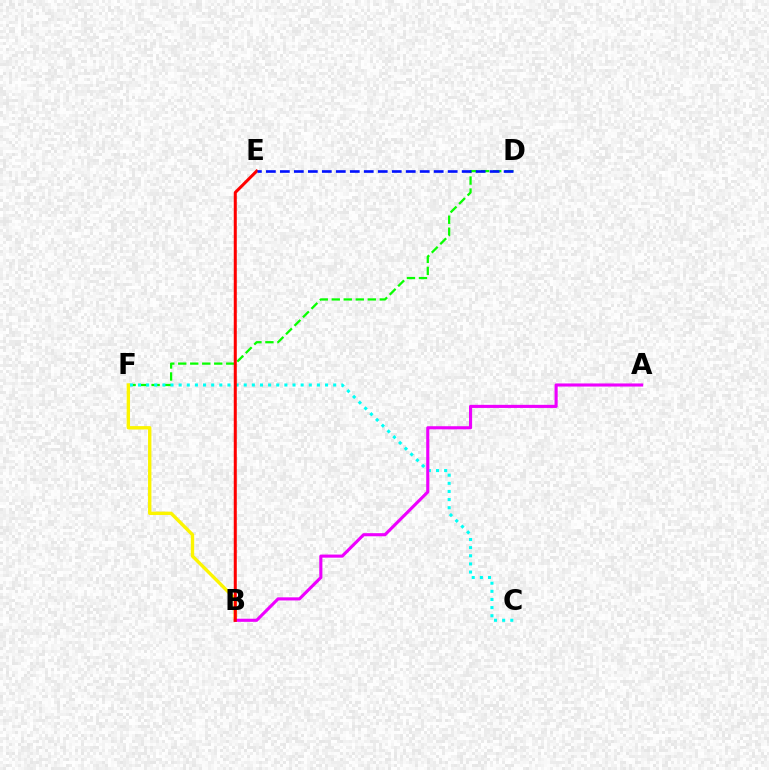{('D', 'F'): [{'color': '#08ff00', 'line_style': 'dashed', 'thickness': 1.63}], ('C', 'F'): [{'color': '#00fff6', 'line_style': 'dotted', 'thickness': 2.21}], ('B', 'F'): [{'color': '#fcf500', 'line_style': 'solid', 'thickness': 2.43}], ('A', 'B'): [{'color': '#ee00ff', 'line_style': 'solid', 'thickness': 2.24}], ('B', 'E'): [{'color': '#ff0000', 'line_style': 'solid', 'thickness': 2.18}], ('D', 'E'): [{'color': '#0010ff', 'line_style': 'dashed', 'thickness': 1.9}]}